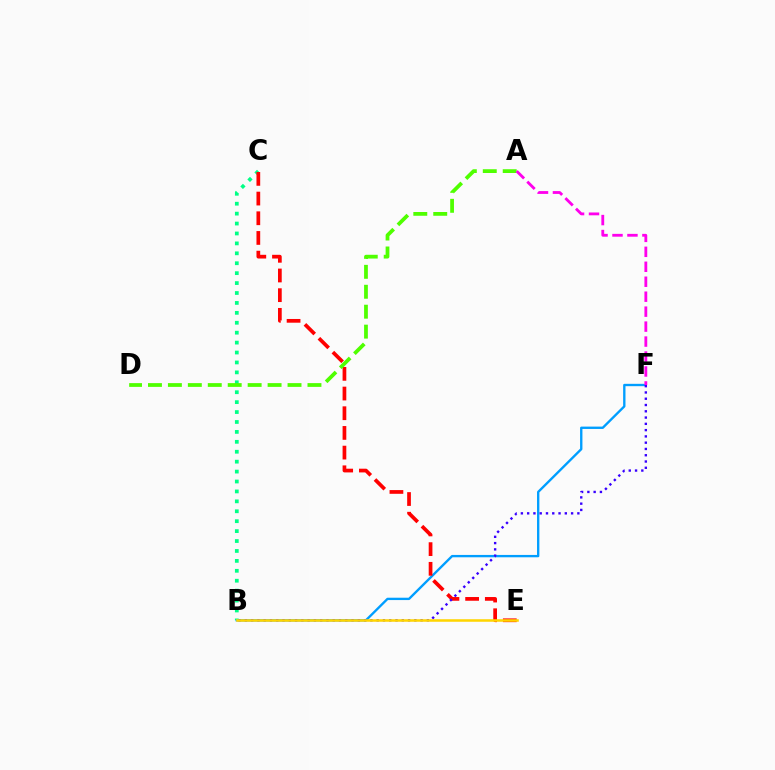{('B', 'F'): [{'color': '#009eff', 'line_style': 'solid', 'thickness': 1.69}, {'color': '#3700ff', 'line_style': 'dotted', 'thickness': 1.71}], ('B', 'C'): [{'color': '#00ff86', 'line_style': 'dotted', 'thickness': 2.7}], ('C', 'E'): [{'color': '#ff0000', 'line_style': 'dashed', 'thickness': 2.67}], ('A', 'D'): [{'color': '#4fff00', 'line_style': 'dashed', 'thickness': 2.71}], ('B', 'E'): [{'color': '#ffd500', 'line_style': 'solid', 'thickness': 1.83}], ('A', 'F'): [{'color': '#ff00ed', 'line_style': 'dashed', 'thickness': 2.03}]}